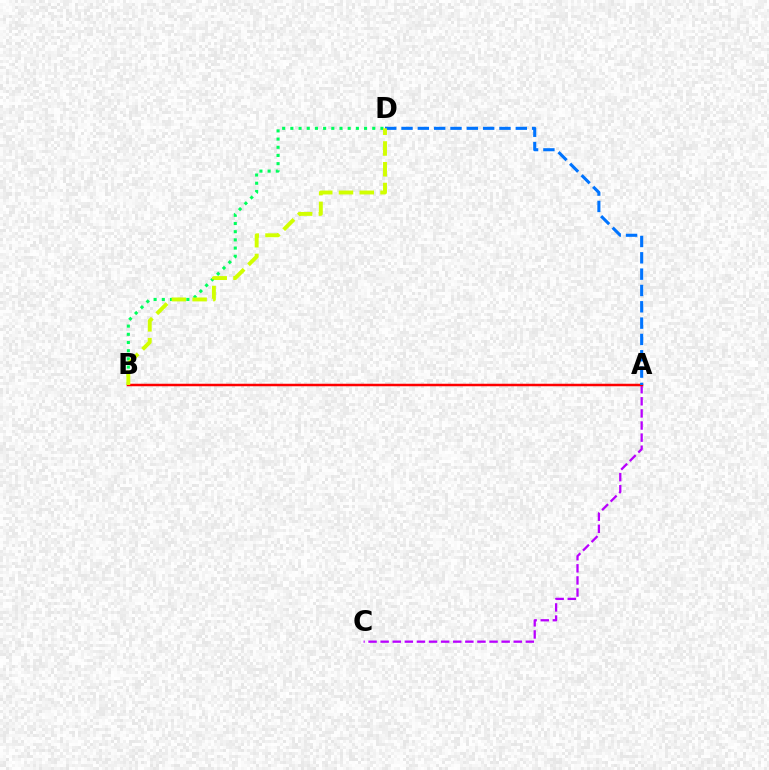{('A', 'C'): [{'color': '#b900ff', 'line_style': 'dashed', 'thickness': 1.64}], ('B', 'D'): [{'color': '#00ff5c', 'line_style': 'dotted', 'thickness': 2.23}, {'color': '#d1ff00', 'line_style': 'dashed', 'thickness': 2.82}], ('A', 'B'): [{'color': '#ff0000', 'line_style': 'solid', 'thickness': 1.8}], ('A', 'D'): [{'color': '#0074ff', 'line_style': 'dashed', 'thickness': 2.22}]}